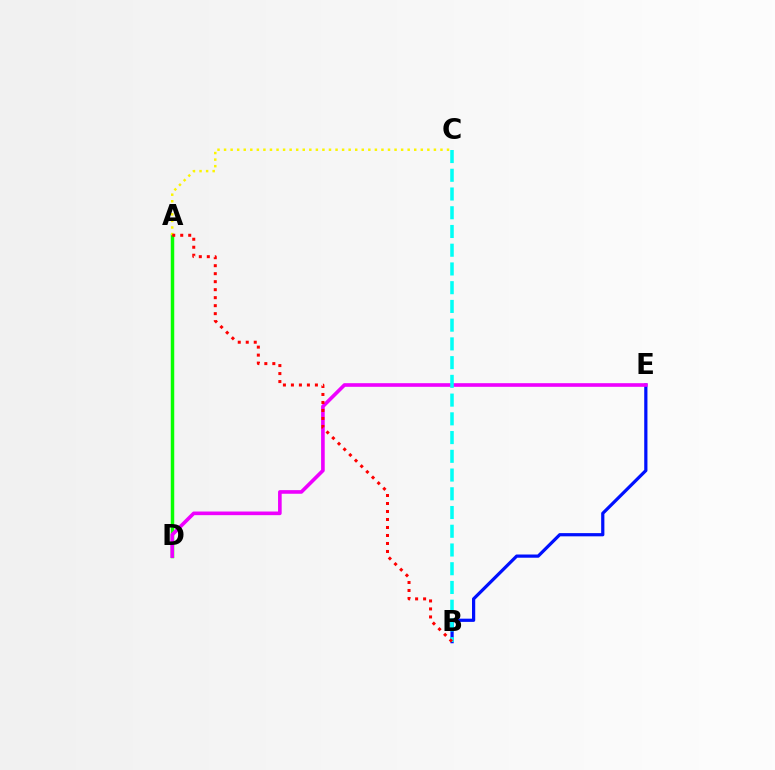{('B', 'E'): [{'color': '#0010ff', 'line_style': 'solid', 'thickness': 2.32}], ('A', 'D'): [{'color': '#08ff00', 'line_style': 'solid', 'thickness': 2.49}], ('A', 'C'): [{'color': '#fcf500', 'line_style': 'dotted', 'thickness': 1.78}], ('D', 'E'): [{'color': '#ee00ff', 'line_style': 'solid', 'thickness': 2.61}], ('B', 'C'): [{'color': '#00fff6', 'line_style': 'dashed', 'thickness': 2.55}], ('A', 'B'): [{'color': '#ff0000', 'line_style': 'dotted', 'thickness': 2.17}]}